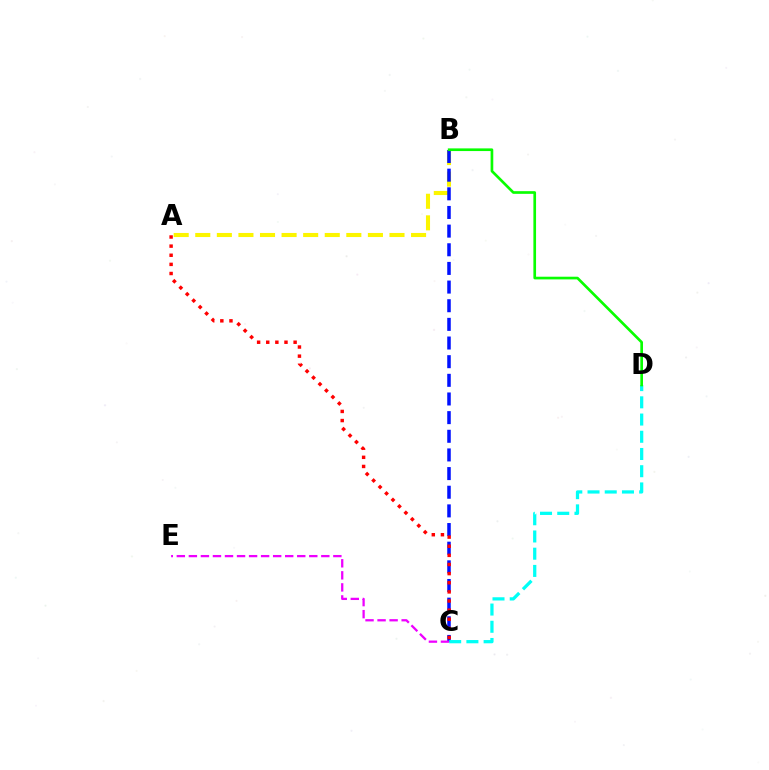{('A', 'B'): [{'color': '#fcf500', 'line_style': 'dashed', 'thickness': 2.93}], ('B', 'C'): [{'color': '#0010ff', 'line_style': 'dashed', 'thickness': 2.53}], ('C', 'D'): [{'color': '#00fff6', 'line_style': 'dashed', 'thickness': 2.34}], ('C', 'E'): [{'color': '#ee00ff', 'line_style': 'dashed', 'thickness': 1.64}], ('B', 'D'): [{'color': '#08ff00', 'line_style': 'solid', 'thickness': 1.93}], ('A', 'C'): [{'color': '#ff0000', 'line_style': 'dotted', 'thickness': 2.48}]}